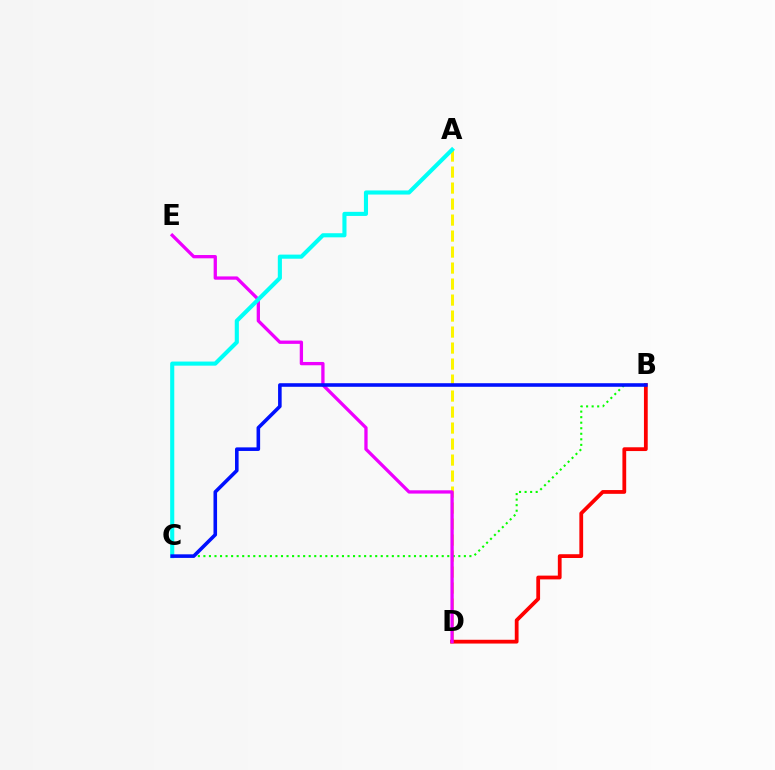{('A', 'D'): [{'color': '#fcf500', 'line_style': 'dashed', 'thickness': 2.17}], ('B', 'C'): [{'color': '#08ff00', 'line_style': 'dotted', 'thickness': 1.51}, {'color': '#0010ff', 'line_style': 'solid', 'thickness': 2.58}], ('B', 'D'): [{'color': '#ff0000', 'line_style': 'solid', 'thickness': 2.72}], ('D', 'E'): [{'color': '#ee00ff', 'line_style': 'solid', 'thickness': 2.37}], ('A', 'C'): [{'color': '#00fff6', 'line_style': 'solid', 'thickness': 2.96}]}